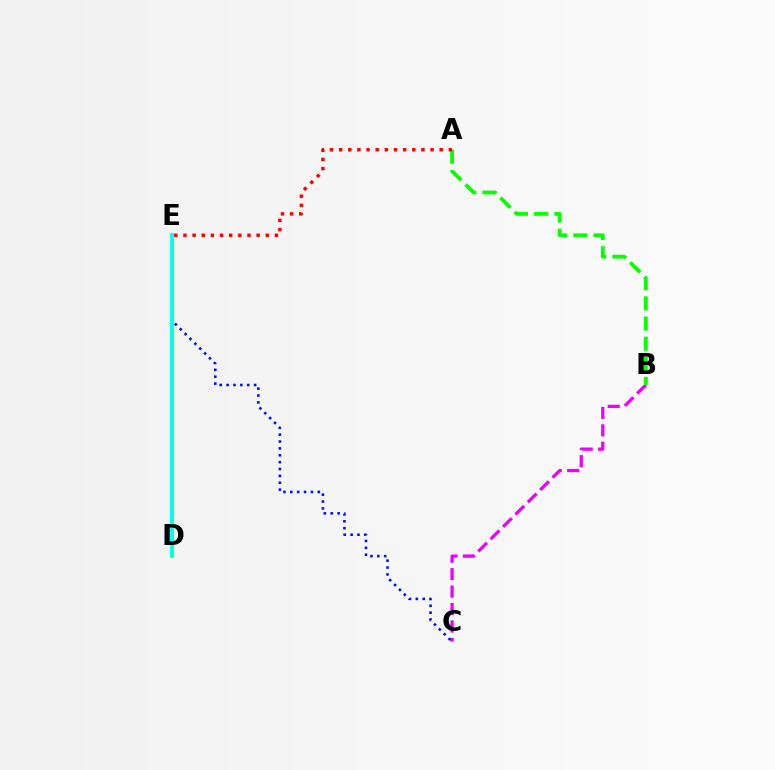{('D', 'E'): [{'color': '#fcf500', 'line_style': 'solid', 'thickness': 2.44}, {'color': '#00fff6', 'line_style': 'solid', 'thickness': 2.81}], ('B', 'C'): [{'color': '#ee00ff', 'line_style': 'dashed', 'thickness': 2.37}], ('C', 'E'): [{'color': '#0010ff', 'line_style': 'dotted', 'thickness': 1.87}], ('A', 'B'): [{'color': '#08ff00', 'line_style': 'dashed', 'thickness': 2.74}], ('A', 'E'): [{'color': '#ff0000', 'line_style': 'dotted', 'thickness': 2.48}]}